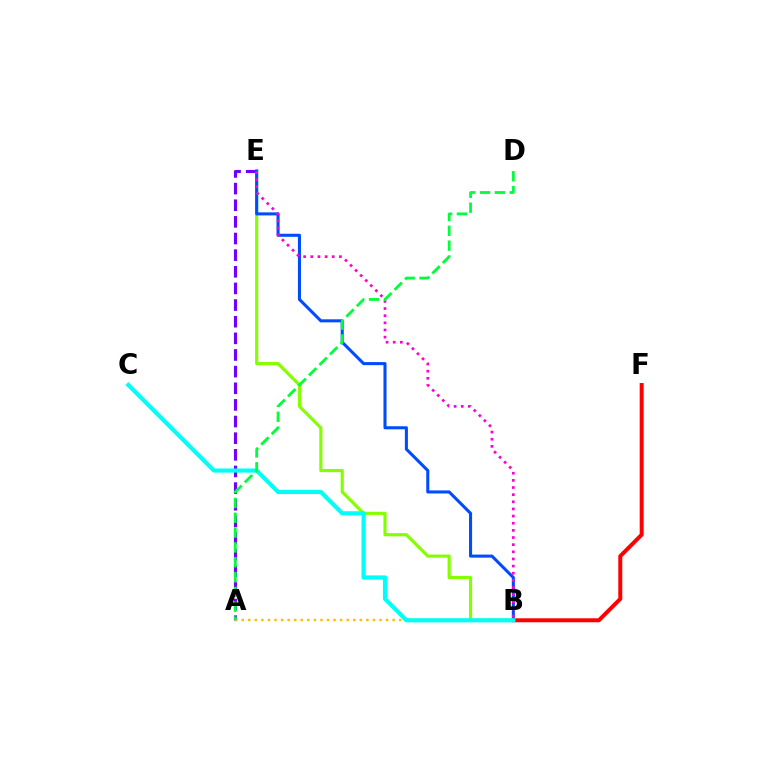{('B', 'F'): [{'color': '#ff0000', 'line_style': 'solid', 'thickness': 2.86}], ('B', 'E'): [{'color': '#84ff00', 'line_style': 'solid', 'thickness': 2.27}, {'color': '#004bff', 'line_style': 'solid', 'thickness': 2.2}, {'color': '#ff00cf', 'line_style': 'dotted', 'thickness': 1.94}], ('A', 'E'): [{'color': '#7200ff', 'line_style': 'dashed', 'thickness': 2.26}], ('A', 'B'): [{'color': '#ffbd00', 'line_style': 'dotted', 'thickness': 1.78}], ('B', 'C'): [{'color': '#00fff6', 'line_style': 'solid', 'thickness': 3.0}], ('A', 'D'): [{'color': '#00ff39', 'line_style': 'dashed', 'thickness': 2.02}]}